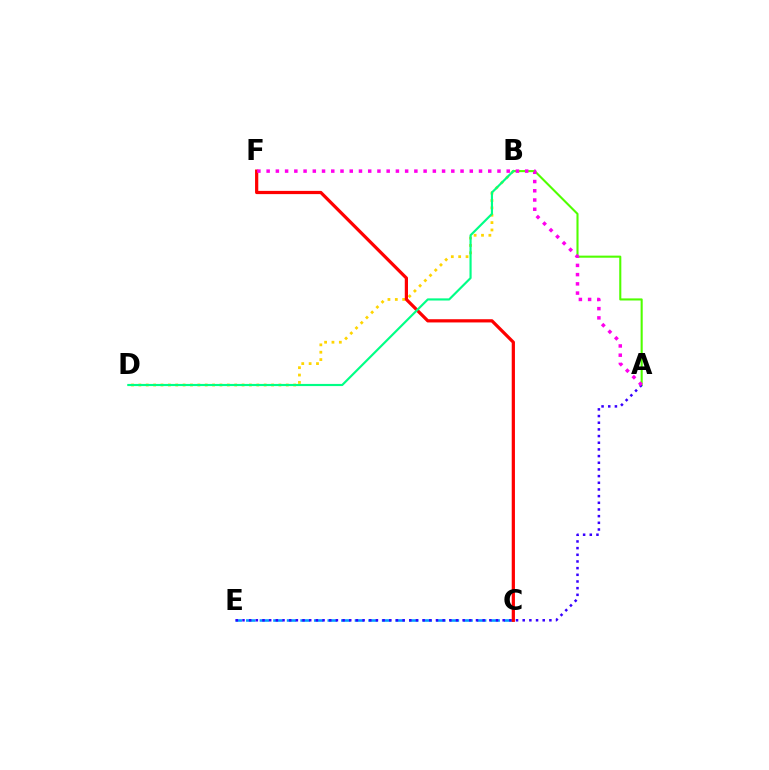{('C', 'E'): [{'color': '#009eff', 'line_style': 'dashed', 'thickness': 1.84}], ('A', 'B'): [{'color': '#4fff00', 'line_style': 'solid', 'thickness': 1.51}], ('A', 'E'): [{'color': '#3700ff', 'line_style': 'dotted', 'thickness': 1.81}], ('B', 'D'): [{'color': '#ffd500', 'line_style': 'dotted', 'thickness': 2.0}, {'color': '#00ff86', 'line_style': 'solid', 'thickness': 1.55}], ('C', 'F'): [{'color': '#ff0000', 'line_style': 'solid', 'thickness': 2.32}], ('A', 'F'): [{'color': '#ff00ed', 'line_style': 'dotted', 'thickness': 2.51}]}